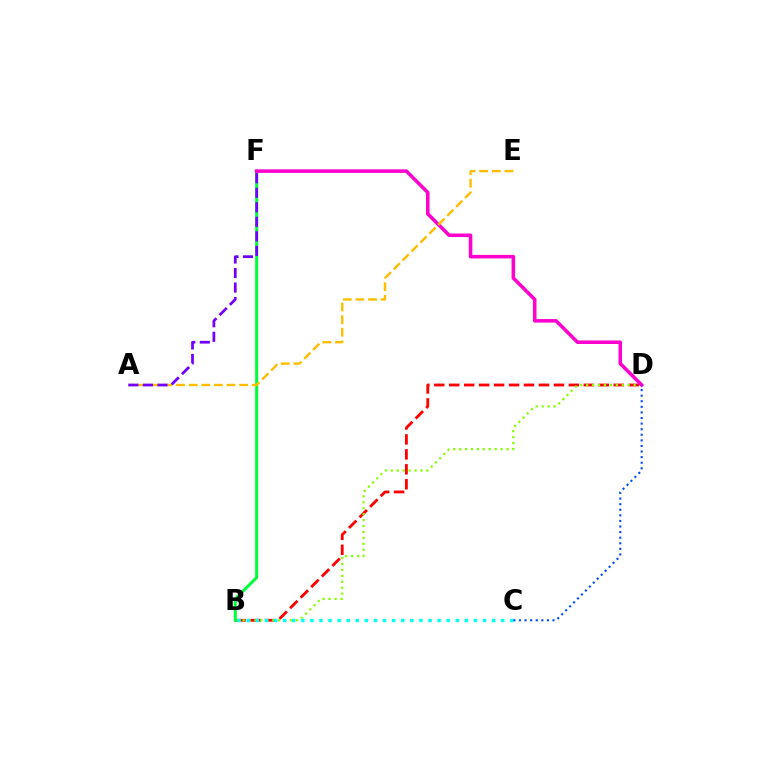{('B', 'D'): [{'color': '#ff0000', 'line_style': 'dashed', 'thickness': 2.03}, {'color': '#84ff00', 'line_style': 'dotted', 'thickness': 1.61}], ('B', 'C'): [{'color': '#00fff6', 'line_style': 'dotted', 'thickness': 2.47}], ('B', 'F'): [{'color': '#00ff39', 'line_style': 'solid', 'thickness': 2.18}], ('D', 'F'): [{'color': '#ff00cf', 'line_style': 'solid', 'thickness': 2.55}], ('A', 'E'): [{'color': '#ffbd00', 'line_style': 'dashed', 'thickness': 1.72}], ('A', 'F'): [{'color': '#7200ff', 'line_style': 'dashed', 'thickness': 1.97}], ('C', 'D'): [{'color': '#004bff', 'line_style': 'dotted', 'thickness': 1.52}]}